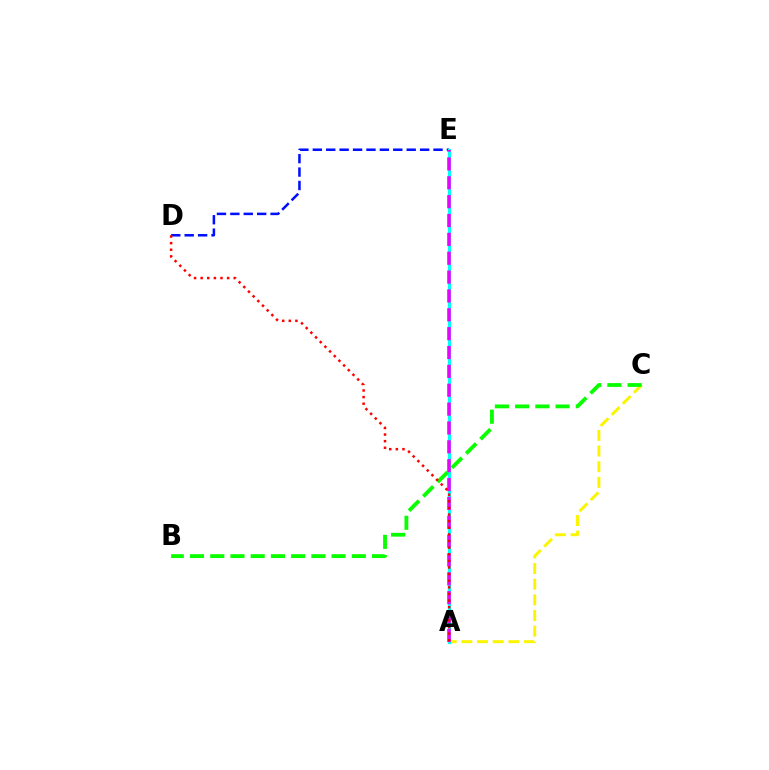{('D', 'E'): [{'color': '#0010ff', 'line_style': 'dashed', 'thickness': 1.82}], ('A', 'C'): [{'color': '#fcf500', 'line_style': 'dashed', 'thickness': 2.13}], ('A', 'E'): [{'color': '#00fff6', 'line_style': 'solid', 'thickness': 2.31}, {'color': '#ee00ff', 'line_style': 'dashed', 'thickness': 2.56}], ('B', 'C'): [{'color': '#08ff00', 'line_style': 'dashed', 'thickness': 2.75}], ('A', 'D'): [{'color': '#ff0000', 'line_style': 'dotted', 'thickness': 1.8}]}